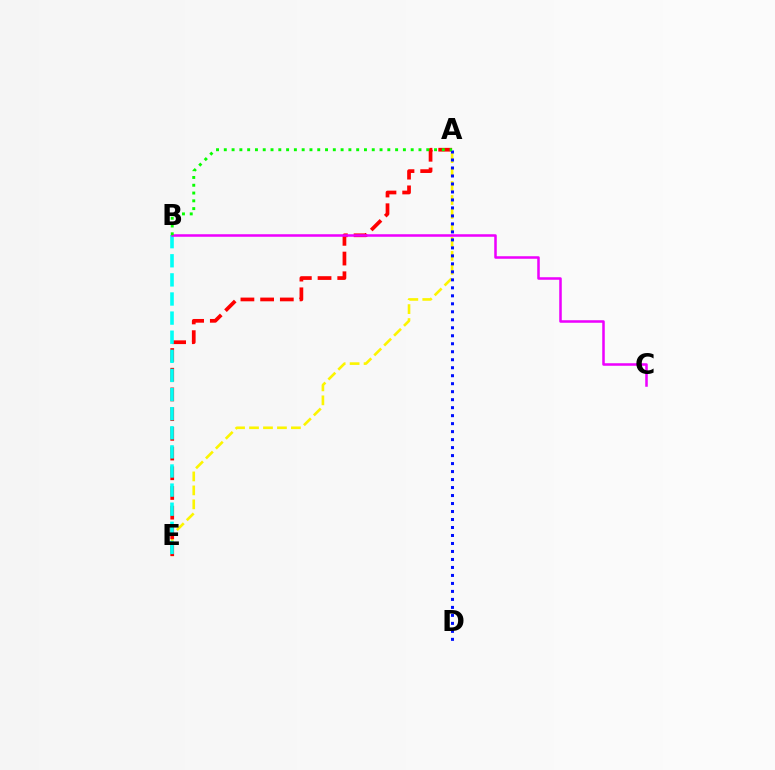{('A', 'E'): [{'color': '#fcf500', 'line_style': 'dashed', 'thickness': 1.9}, {'color': '#ff0000', 'line_style': 'dashed', 'thickness': 2.68}], ('B', 'E'): [{'color': '#00fff6', 'line_style': 'dashed', 'thickness': 2.6}], ('B', 'C'): [{'color': '#ee00ff', 'line_style': 'solid', 'thickness': 1.82}], ('A', 'D'): [{'color': '#0010ff', 'line_style': 'dotted', 'thickness': 2.17}], ('A', 'B'): [{'color': '#08ff00', 'line_style': 'dotted', 'thickness': 2.12}]}